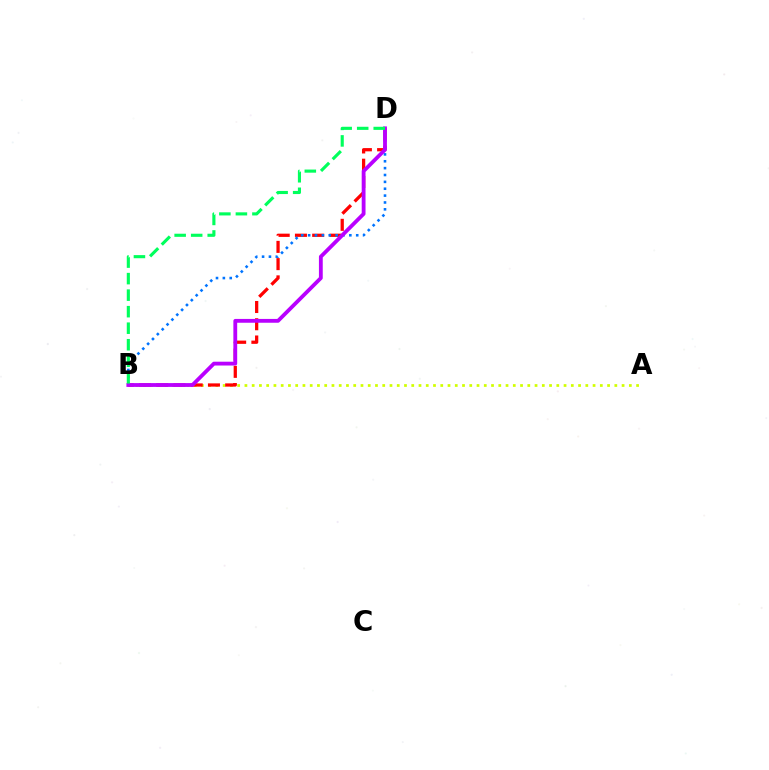{('A', 'B'): [{'color': '#d1ff00', 'line_style': 'dotted', 'thickness': 1.97}], ('B', 'D'): [{'color': '#ff0000', 'line_style': 'dashed', 'thickness': 2.34}, {'color': '#0074ff', 'line_style': 'dotted', 'thickness': 1.87}, {'color': '#b900ff', 'line_style': 'solid', 'thickness': 2.75}, {'color': '#00ff5c', 'line_style': 'dashed', 'thickness': 2.25}]}